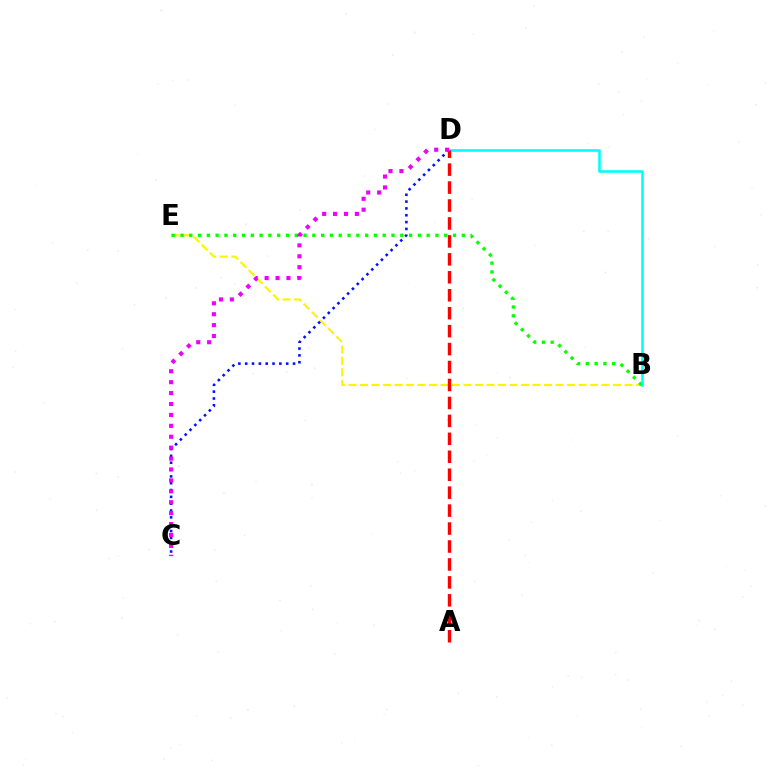{('B', 'E'): [{'color': '#fcf500', 'line_style': 'dashed', 'thickness': 1.56}, {'color': '#08ff00', 'line_style': 'dotted', 'thickness': 2.39}], ('C', 'D'): [{'color': '#0010ff', 'line_style': 'dotted', 'thickness': 1.86}, {'color': '#ee00ff', 'line_style': 'dotted', 'thickness': 2.97}], ('B', 'D'): [{'color': '#00fff6', 'line_style': 'solid', 'thickness': 1.86}], ('A', 'D'): [{'color': '#ff0000', 'line_style': 'dashed', 'thickness': 2.44}]}